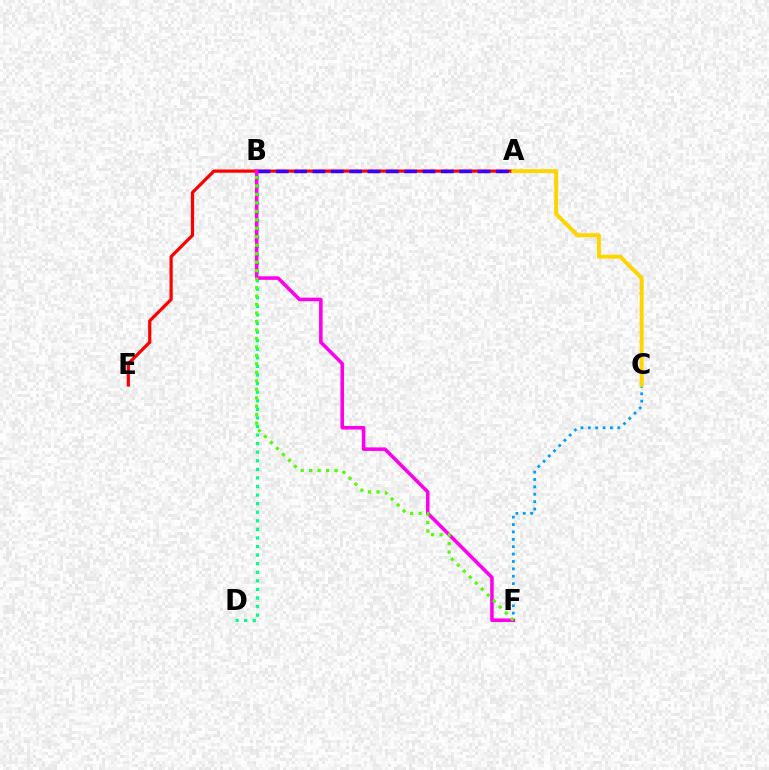{('A', 'E'): [{'color': '#ff0000', 'line_style': 'solid', 'thickness': 2.31}], ('B', 'D'): [{'color': '#00ff86', 'line_style': 'dotted', 'thickness': 2.33}], ('C', 'F'): [{'color': '#009eff', 'line_style': 'dotted', 'thickness': 2.01}], ('A', 'B'): [{'color': '#3700ff', 'line_style': 'dashed', 'thickness': 2.49}], ('B', 'F'): [{'color': '#ff00ed', 'line_style': 'solid', 'thickness': 2.56}, {'color': '#4fff00', 'line_style': 'dotted', 'thickness': 2.3}], ('A', 'C'): [{'color': '#ffd500', 'line_style': 'solid', 'thickness': 2.83}]}